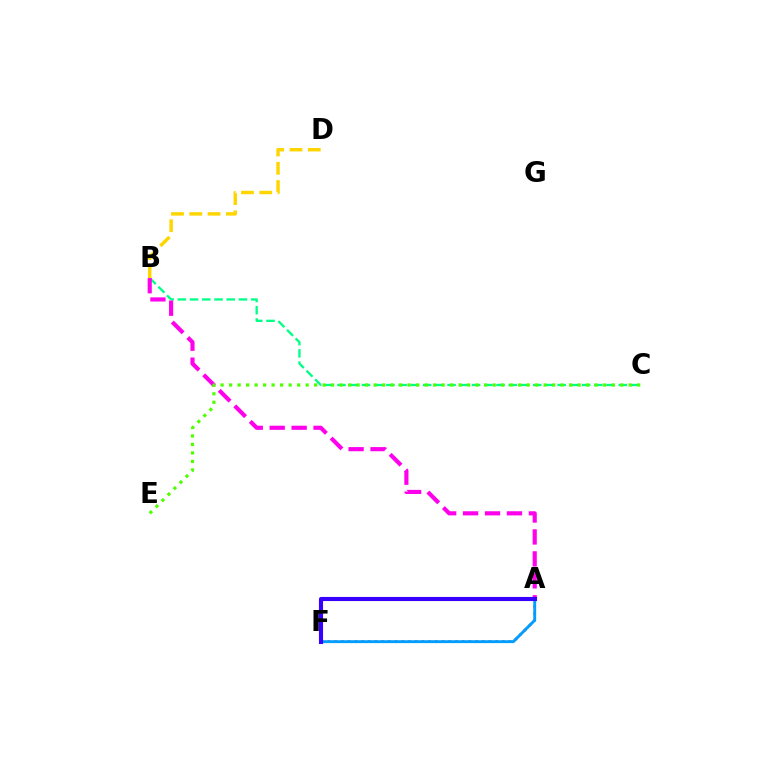{('B', 'C'): [{'color': '#00ff86', 'line_style': 'dashed', 'thickness': 1.66}], ('A', 'B'): [{'color': '#ff00ed', 'line_style': 'dashed', 'thickness': 2.98}], ('A', 'F'): [{'color': '#ff0000', 'line_style': 'dotted', 'thickness': 1.82}, {'color': '#009eff', 'line_style': 'solid', 'thickness': 2.09}, {'color': '#3700ff', 'line_style': 'solid', 'thickness': 2.96}], ('B', 'D'): [{'color': '#ffd500', 'line_style': 'dashed', 'thickness': 2.48}], ('C', 'E'): [{'color': '#4fff00', 'line_style': 'dotted', 'thickness': 2.31}]}